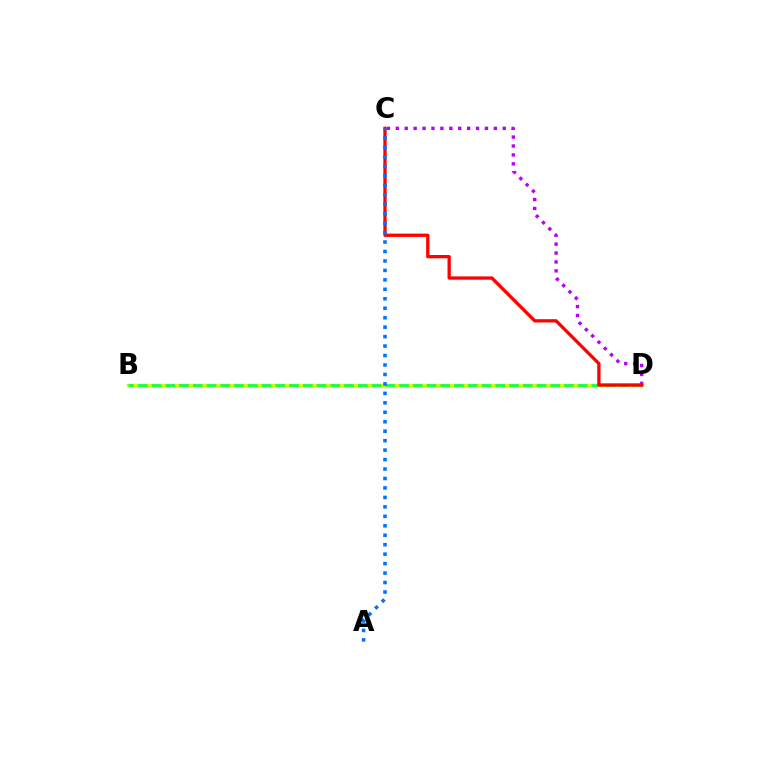{('B', 'D'): [{'color': '#d1ff00', 'line_style': 'solid', 'thickness': 2.45}, {'color': '#00ff5c', 'line_style': 'dashed', 'thickness': 1.87}], ('C', 'D'): [{'color': '#b900ff', 'line_style': 'dotted', 'thickness': 2.42}, {'color': '#ff0000', 'line_style': 'solid', 'thickness': 2.37}], ('A', 'C'): [{'color': '#0074ff', 'line_style': 'dotted', 'thickness': 2.57}]}